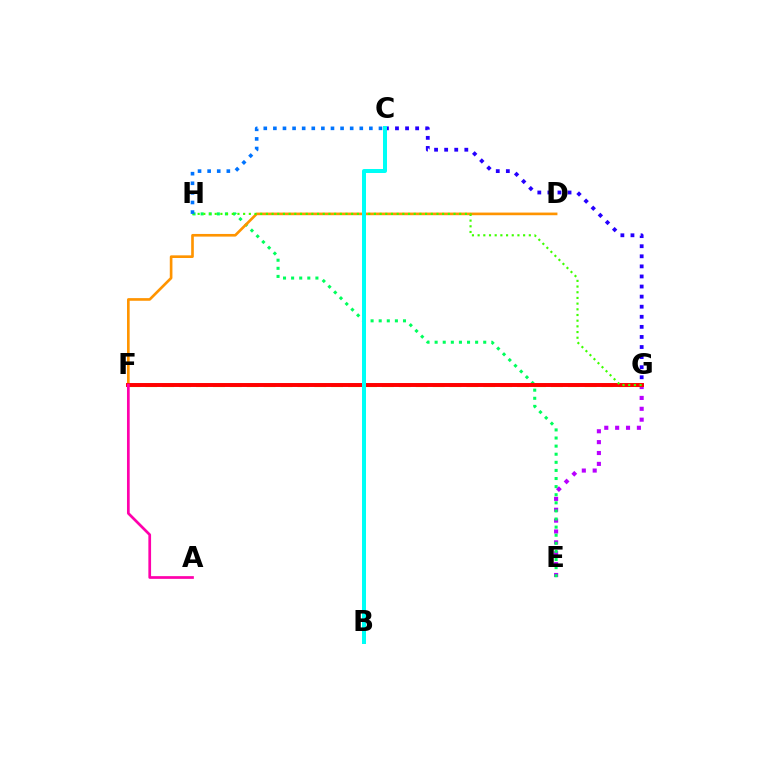{('E', 'G'): [{'color': '#b900ff', 'line_style': 'dotted', 'thickness': 2.95}], ('E', 'H'): [{'color': '#00ff5c', 'line_style': 'dotted', 'thickness': 2.2}], ('C', 'G'): [{'color': '#2500ff', 'line_style': 'dotted', 'thickness': 2.74}], ('D', 'F'): [{'color': '#ff9400', 'line_style': 'solid', 'thickness': 1.91}], ('F', 'G'): [{'color': '#d1ff00', 'line_style': 'dashed', 'thickness': 2.3}, {'color': '#ff0000', 'line_style': 'solid', 'thickness': 2.83}], ('G', 'H'): [{'color': '#3dff00', 'line_style': 'dotted', 'thickness': 1.54}], ('C', 'H'): [{'color': '#0074ff', 'line_style': 'dotted', 'thickness': 2.61}], ('B', 'C'): [{'color': '#00fff6', 'line_style': 'solid', 'thickness': 2.88}], ('A', 'F'): [{'color': '#ff00ac', 'line_style': 'solid', 'thickness': 1.95}]}